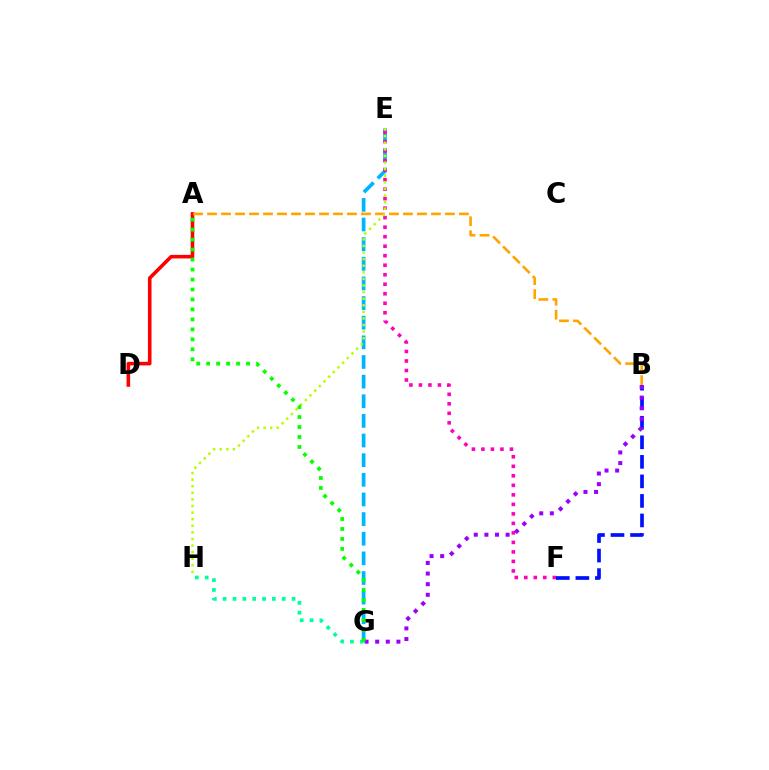{('G', 'H'): [{'color': '#00ff9d', 'line_style': 'dotted', 'thickness': 2.67}], ('A', 'D'): [{'color': '#ff0000', 'line_style': 'solid', 'thickness': 2.58}], ('A', 'B'): [{'color': '#ffa500', 'line_style': 'dashed', 'thickness': 1.9}], ('E', 'G'): [{'color': '#00b5ff', 'line_style': 'dashed', 'thickness': 2.67}], ('E', 'F'): [{'color': '#ff00bd', 'line_style': 'dotted', 'thickness': 2.58}], ('E', 'H'): [{'color': '#b3ff00', 'line_style': 'dotted', 'thickness': 1.79}], ('B', 'F'): [{'color': '#0010ff', 'line_style': 'dashed', 'thickness': 2.65}], ('B', 'G'): [{'color': '#9b00ff', 'line_style': 'dotted', 'thickness': 2.88}], ('A', 'G'): [{'color': '#08ff00', 'line_style': 'dotted', 'thickness': 2.71}]}